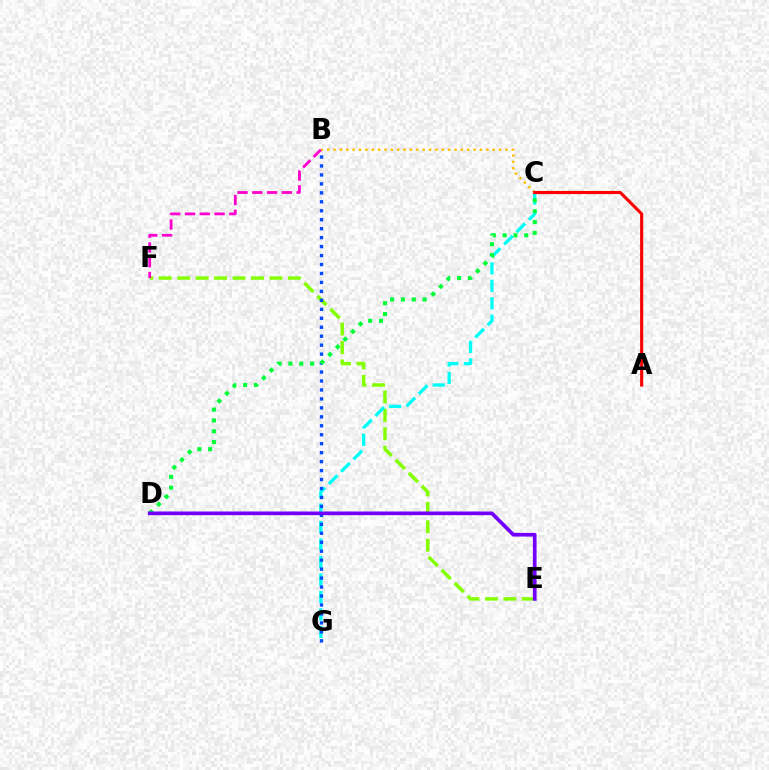{('B', 'C'): [{'color': '#ffbd00', 'line_style': 'dotted', 'thickness': 1.73}], ('E', 'F'): [{'color': '#84ff00', 'line_style': 'dashed', 'thickness': 2.51}], ('C', 'G'): [{'color': '#00fff6', 'line_style': 'dashed', 'thickness': 2.38}], ('A', 'C'): [{'color': '#ff0000', 'line_style': 'solid', 'thickness': 2.24}], ('B', 'G'): [{'color': '#004bff', 'line_style': 'dotted', 'thickness': 2.43}], ('C', 'D'): [{'color': '#00ff39', 'line_style': 'dotted', 'thickness': 2.94}], ('B', 'F'): [{'color': '#ff00cf', 'line_style': 'dashed', 'thickness': 2.01}], ('D', 'E'): [{'color': '#7200ff', 'line_style': 'solid', 'thickness': 2.65}]}